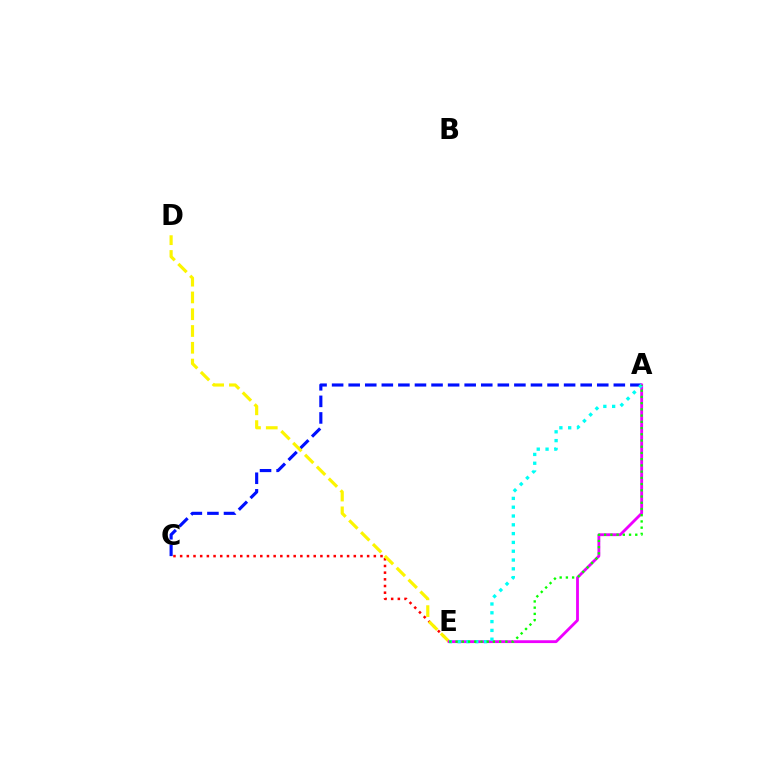{('C', 'E'): [{'color': '#ff0000', 'line_style': 'dotted', 'thickness': 1.81}], ('A', 'C'): [{'color': '#0010ff', 'line_style': 'dashed', 'thickness': 2.25}], ('D', 'E'): [{'color': '#fcf500', 'line_style': 'dashed', 'thickness': 2.28}], ('A', 'E'): [{'color': '#ee00ff', 'line_style': 'solid', 'thickness': 2.03}, {'color': '#00fff6', 'line_style': 'dotted', 'thickness': 2.39}, {'color': '#08ff00', 'line_style': 'dotted', 'thickness': 1.69}]}